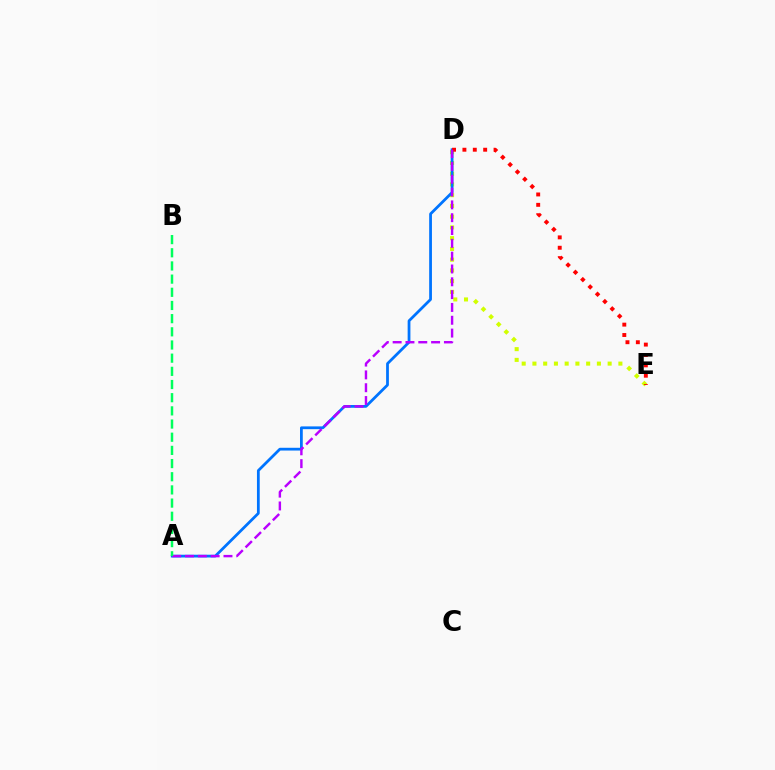{('D', 'E'): [{'color': '#d1ff00', 'line_style': 'dotted', 'thickness': 2.92}, {'color': '#ff0000', 'line_style': 'dotted', 'thickness': 2.82}], ('A', 'D'): [{'color': '#0074ff', 'line_style': 'solid', 'thickness': 1.99}, {'color': '#b900ff', 'line_style': 'dashed', 'thickness': 1.74}], ('A', 'B'): [{'color': '#00ff5c', 'line_style': 'dashed', 'thickness': 1.79}]}